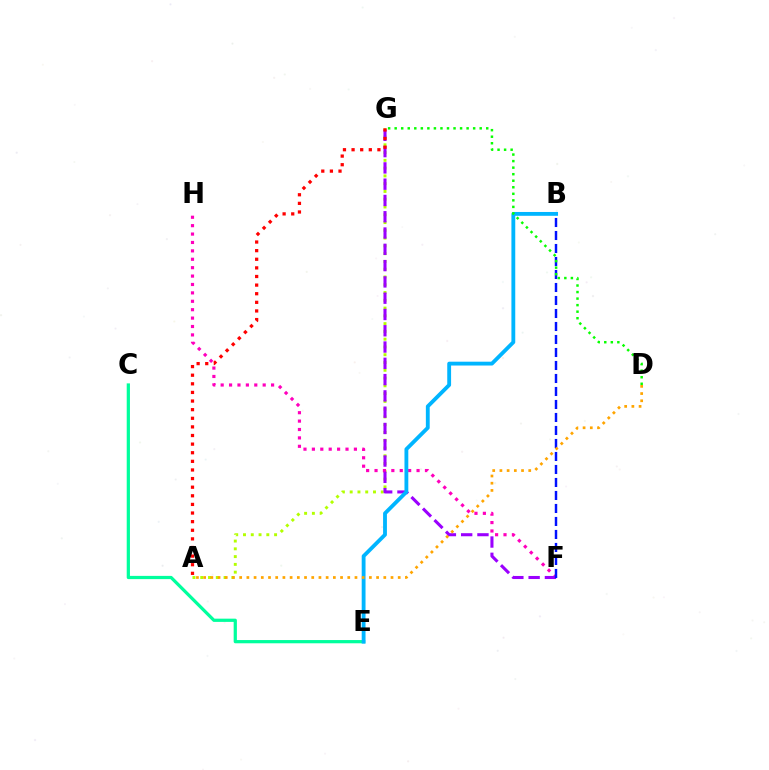{('A', 'G'): [{'color': '#b3ff00', 'line_style': 'dotted', 'thickness': 2.11}, {'color': '#ff0000', 'line_style': 'dotted', 'thickness': 2.34}], ('C', 'E'): [{'color': '#00ff9d', 'line_style': 'solid', 'thickness': 2.33}], ('F', 'H'): [{'color': '#ff00bd', 'line_style': 'dotted', 'thickness': 2.28}], ('F', 'G'): [{'color': '#9b00ff', 'line_style': 'dashed', 'thickness': 2.21}], ('B', 'E'): [{'color': '#00b5ff', 'line_style': 'solid', 'thickness': 2.76}], ('B', 'F'): [{'color': '#0010ff', 'line_style': 'dashed', 'thickness': 1.77}], ('D', 'G'): [{'color': '#08ff00', 'line_style': 'dotted', 'thickness': 1.78}], ('A', 'D'): [{'color': '#ffa500', 'line_style': 'dotted', 'thickness': 1.96}]}